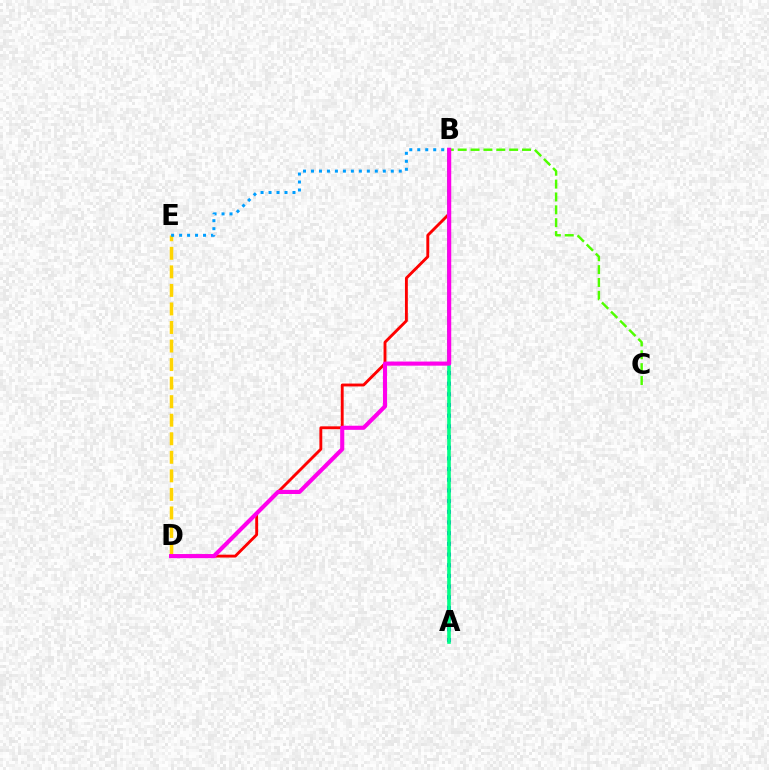{('B', 'C'): [{'color': '#4fff00', 'line_style': 'dashed', 'thickness': 1.75}], ('B', 'D'): [{'color': '#ff0000', 'line_style': 'solid', 'thickness': 2.07}, {'color': '#ff00ed', 'line_style': 'solid', 'thickness': 2.96}], ('A', 'B'): [{'color': '#3700ff', 'line_style': 'dotted', 'thickness': 2.9}, {'color': '#00ff86', 'line_style': 'solid', 'thickness': 2.61}], ('D', 'E'): [{'color': '#ffd500', 'line_style': 'dashed', 'thickness': 2.52}], ('B', 'E'): [{'color': '#009eff', 'line_style': 'dotted', 'thickness': 2.17}]}